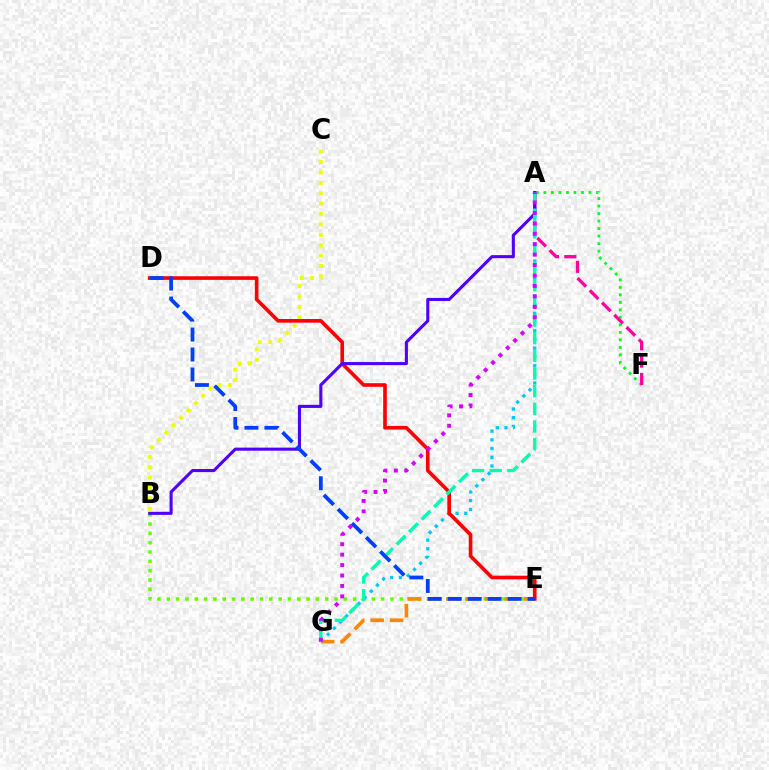{('B', 'E'): [{'color': '#66ff00', 'line_style': 'dotted', 'thickness': 2.53}], ('A', 'F'): [{'color': '#00ff27', 'line_style': 'dotted', 'thickness': 2.04}, {'color': '#ff00a0', 'line_style': 'dashed', 'thickness': 2.36}], ('E', 'G'): [{'color': '#ff8800', 'line_style': 'dashed', 'thickness': 2.64}], ('B', 'C'): [{'color': '#eeff00', 'line_style': 'dotted', 'thickness': 2.82}], ('A', 'G'): [{'color': '#00c7ff', 'line_style': 'dotted', 'thickness': 2.37}, {'color': '#00ffaf', 'line_style': 'dashed', 'thickness': 2.4}, {'color': '#d600ff', 'line_style': 'dotted', 'thickness': 2.83}], ('D', 'E'): [{'color': '#ff0000', 'line_style': 'solid', 'thickness': 2.62}, {'color': '#003fff', 'line_style': 'dashed', 'thickness': 2.71}], ('A', 'B'): [{'color': '#4f00ff', 'line_style': 'solid', 'thickness': 2.22}]}